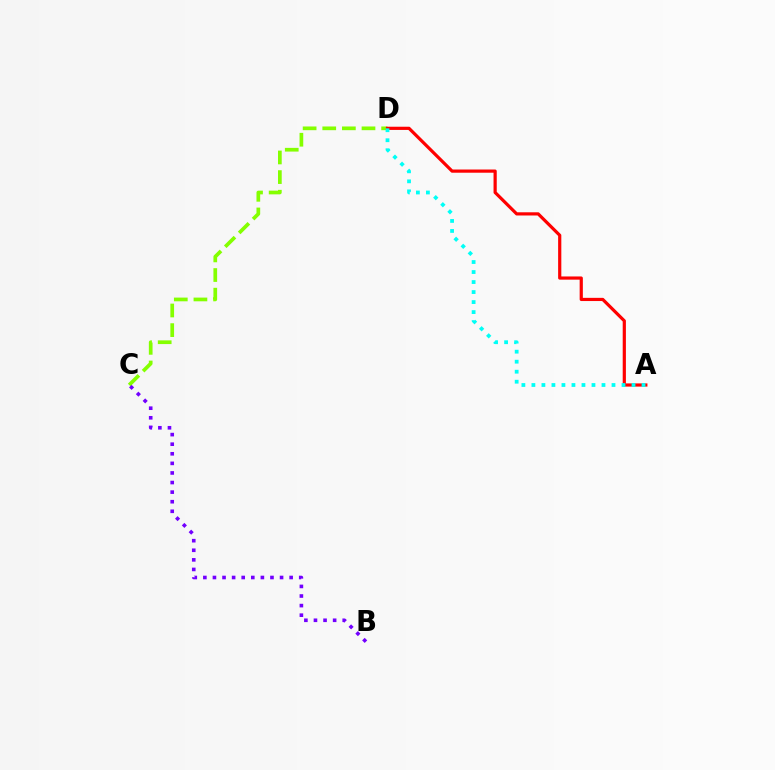{('C', 'D'): [{'color': '#84ff00', 'line_style': 'dashed', 'thickness': 2.67}], ('B', 'C'): [{'color': '#7200ff', 'line_style': 'dotted', 'thickness': 2.6}], ('A', 'D'): [{'color': '#ff0000', 'line_style': 'solid', 'thickness': 2.3}, {'color': '#00fff6', 'line_style': 'dotted', 'thickness': 2.72}]}